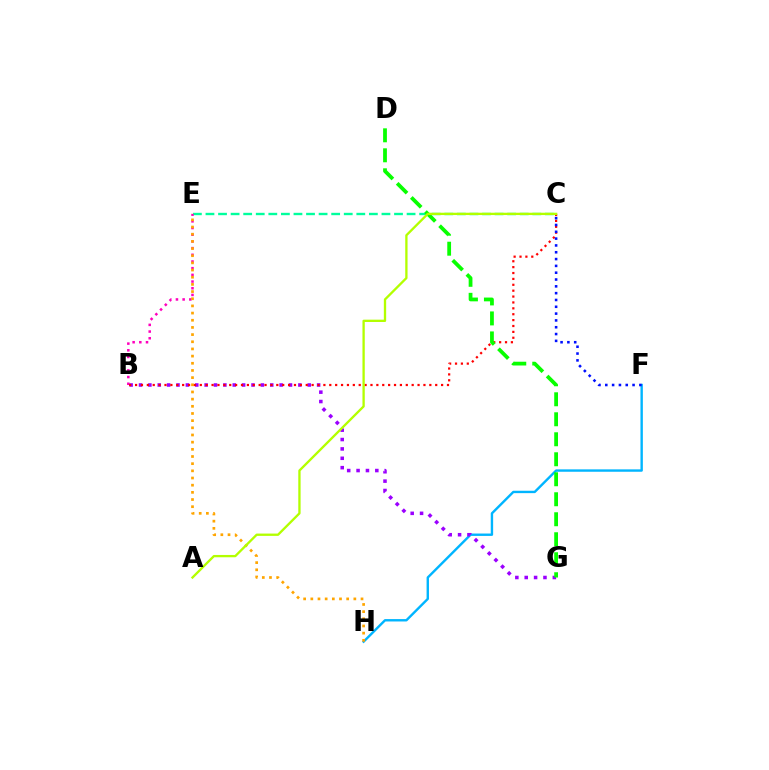{('F', 'H'): [{'color': '#00b5ff', 'line_style': 'solid', 'thickness': 1.72}], ('C', 'E'): [{'color': '#00ff9d', 'line_style': 'dashed', 'thickness': 1.71}], ('B', 'E'): [{'color': '#ff00bd', 'line_style': 'dotted', 'thickness': 1.82}], ('E', 'H'): [{'color': '#ffa500', 'line_style': 'dotted', 'thickness': 1.95}], ('B', 'G'): [{'color': '#9b00ff', 'line_style': 'dotted', 'thickness': 2.55}], ('B', 'C'): [{'color': '#ff0000', 'line_style': 'dotted', 'thickness': 1.6}], ('C', 'F'): [{'color': '#0010ff', 'line_style': 'dotted', 'thickness': 1.85}], ('D', 'G'): [{'color': '#08ff00', 'line_style': 'dashed', 'thickness': 2.72}], ('A', 'C'): [{'color': '#b3ff00', 'line_style': 'solid', 'thickness': 1.67}]}